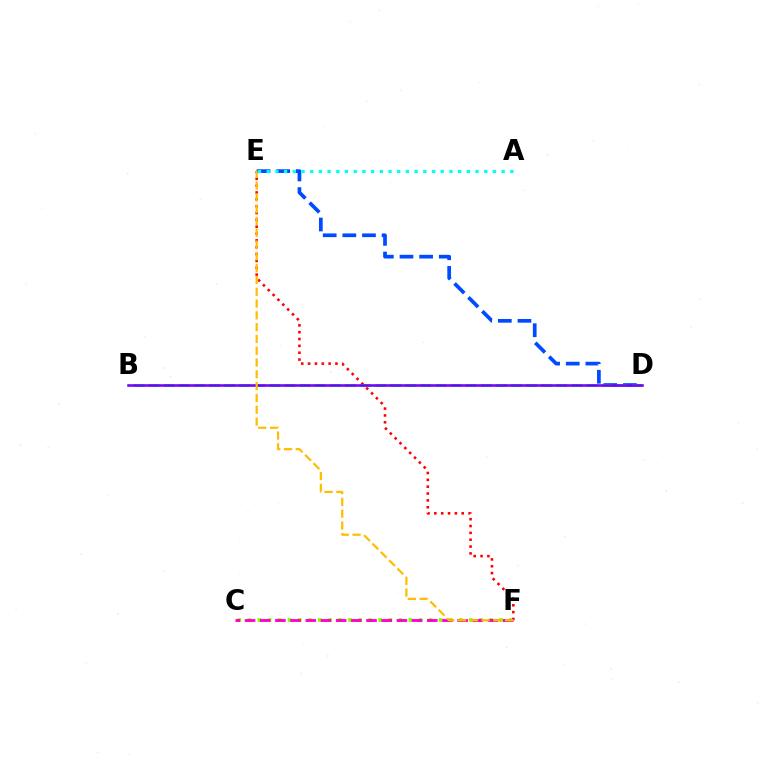{('C', 'F'): [{'color': '#84ff00', 'line_style': 'dotted', 'thickness': 2.74}, {'color': '#ff00cf', 'line_style': 'dashed', 'thickness': 2.06}], ('E', 'F'): [{'color': '#ff0000', 'line_style': 'dotted', 'thickness': 1.86}, {'color': '#ffbd00', 'line_style': 'dashed', 'thickness': 1.6}], ('D', 'E'): [{'color': '#004bff', 'line_style': 'dashed', 'thickness': 2.67}], ('B', 'D'): [{'color': '#00ff39', 'line_style': 'dashed', 'thickness': 2.05}, {'color': '#7200ff', 'line_style': 'solid', 'thickness': 1.84}], ('A', 'E'): [{'color': '#00fff6', 'line_style': 'dotted', 'thickness': 2.36}]}